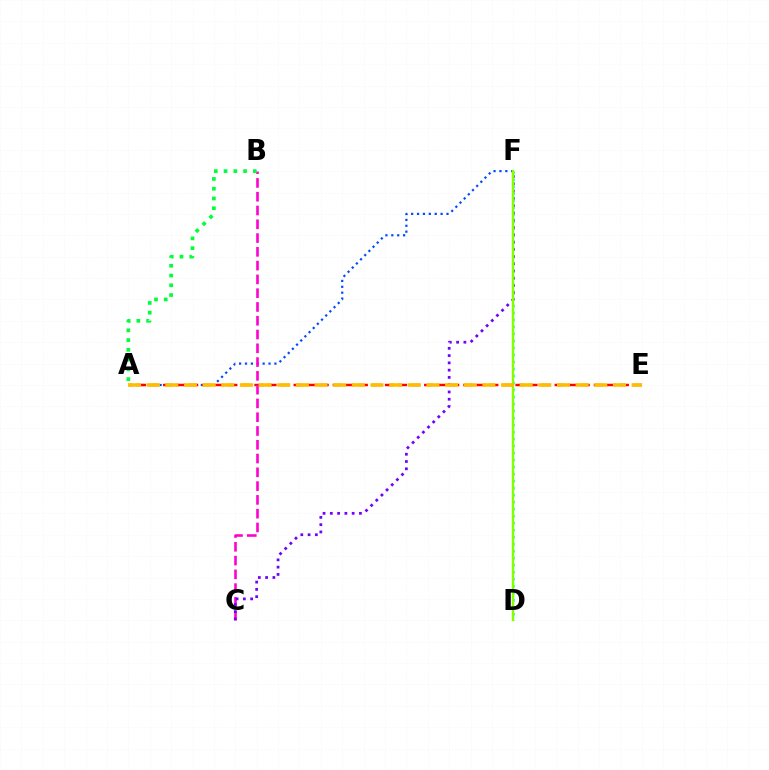{('A', 'F'): [{'color': '#004bff', 'line_style': 'dotted', 'thickness': 1.6}], ('A', 'E'): [{'color': '#ff0000', 'line_style': 'dashed', 'thickness': 1.77}, {'color': '#ffbd00', 'line_style': 'dashed', 'thickness': 2.53}], ('D', 'F'): [{'color': '#00fff6', 'line_style': 'dotted', 'thickness': 1.9}, {'color': '#84ff00', 'line_style': 'solid', 'thickness': 1.75}], ('B', 'C'): [{'color': '#ff00cf', 'line_style': 'dashed', 'thickness': 1.87}], ('A', 'B'): [{'color': '#00ff39', 'line_style': 'dotted', 'thickness': 2.65}], ('C', 'F'): [{'color': '#7200ff', 'line_style': 'dotted', 'thickness': 1.98}]}